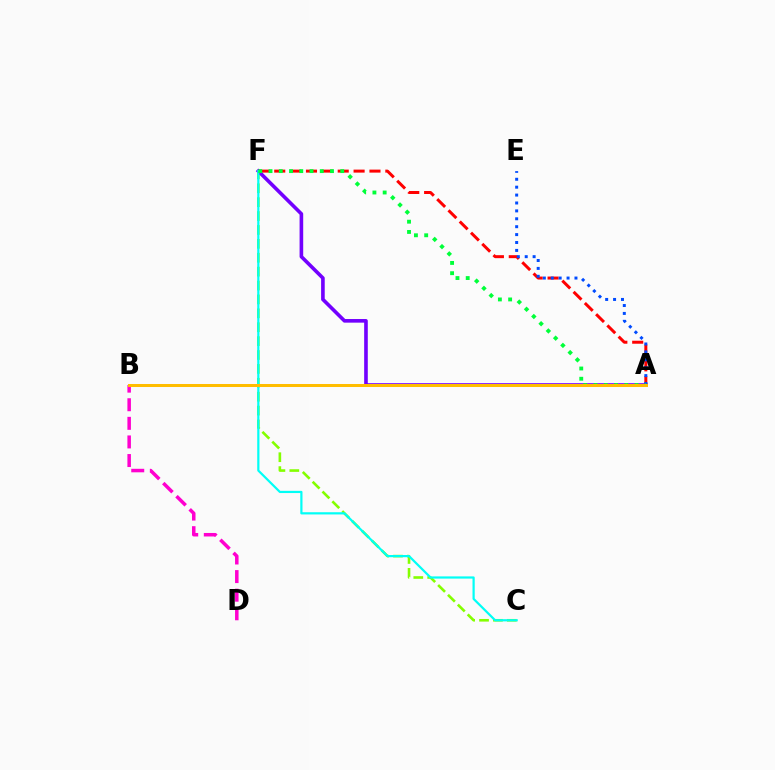{('A', 'F'): [{'color': '#ff0000', 'line_style': 'dashed', 'thickness': 2.16}, {'color': '#7200ff', 'line_style': 'solid', 'thickness': 2.61}, {'color': '#00ff39', 'line_style': 'dotted', 'thickness': 2.78}], ('B', 'D'): [{'color': '#ff00cf', 'line_style': 'dashed', 'thickness': 2.53}], ('C', 'F'): [{'color': '#84ff00', 'line_style': 'dashed', 'thickness': 1.89}, {'color': '#00fff6', 'line_style': 'solid', 'thickness': 1.59}], ('A', 'E'): [{'color': '#004bff', 'line_style': 'dotted', 'thickness': 2.15}], ('A', 'B'): [{'color': '#ffbd00', 'line_style': 'solid', 'thickness': 2.16}]}